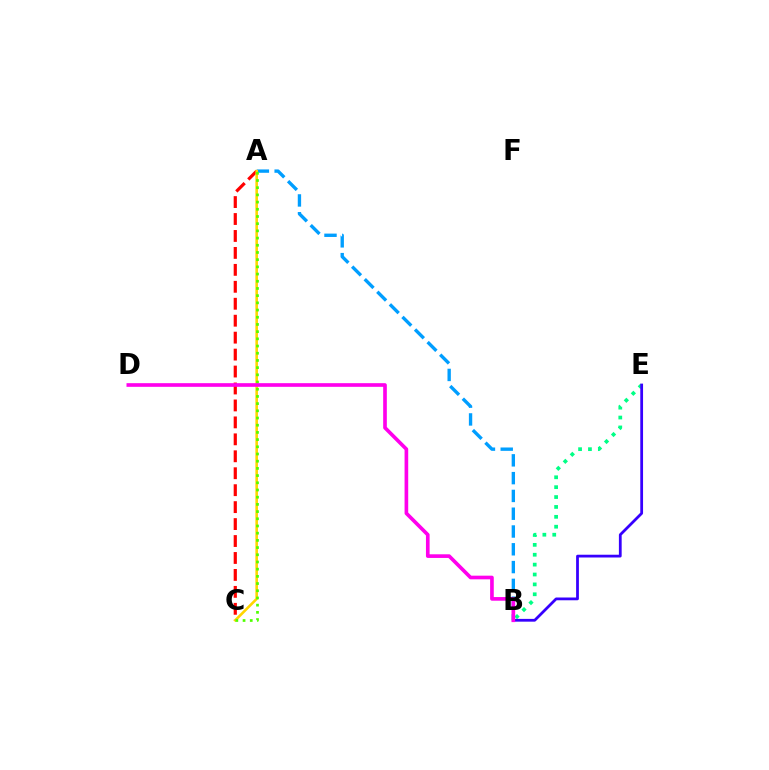{('B', 'E'): [{'color': '#00ff86', 'line_style': 'dotted', 'thickness': 2.69}, {'color': '#3700ff', 'line_style': 'solid', 'thickness': 2.0}], ('A', 'B'): [{'color': '#009eff', 'line_style': 'dashed', 'thickness': 2.42}], ('A', 'C'): [{'color': '#ff0000', 'line_style': 'dashed', 'thickness': 2.3}, {'color': '#ffd500', 'line_style': 'solid', 'thickness': 1.87}, {'color': '#4fff00', 'line_style': 'dotted', 'thickness': 1.96}], ('B', 'D'): [{'color': '#ff00ed', 'line_style': 'solid', 'thickness': 2.63}]}